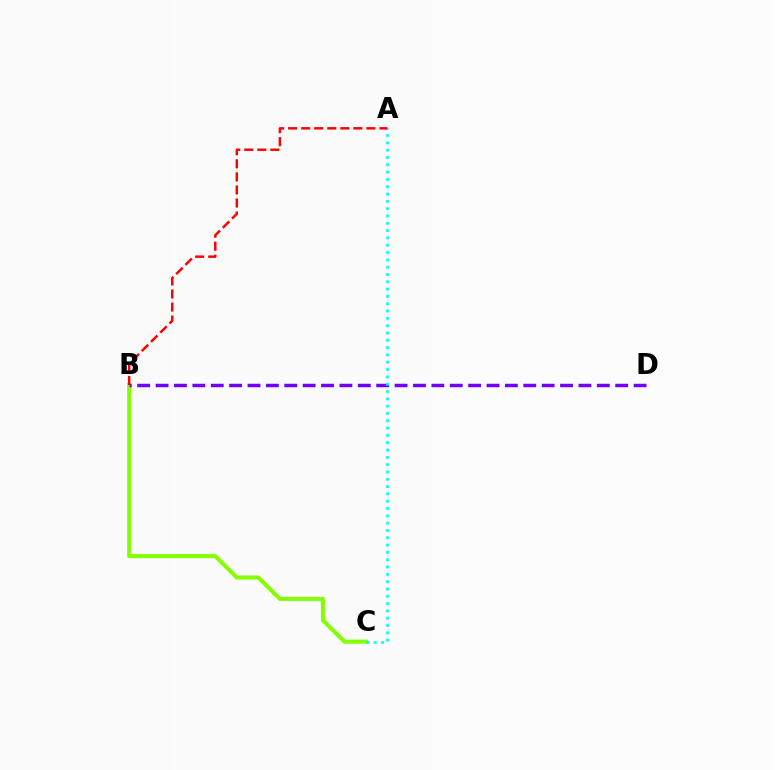{('B', 'C'): [{'color': '#84ff00', 'line_style': 'solid', 'thickness': 2.93}], ('B', 'D'): [{'color': '#7200ff', 'line_style': 'dashed', 'thickness': 2.5}], ('A', 'C'): [{'color': '#00fff6', 'line_style': 'dotted', 'thickness': 1.99}], ('A', 'B'): [{'color': '#ff0000', 'line_style': 'dashed', 'thickness': 1.77}]}